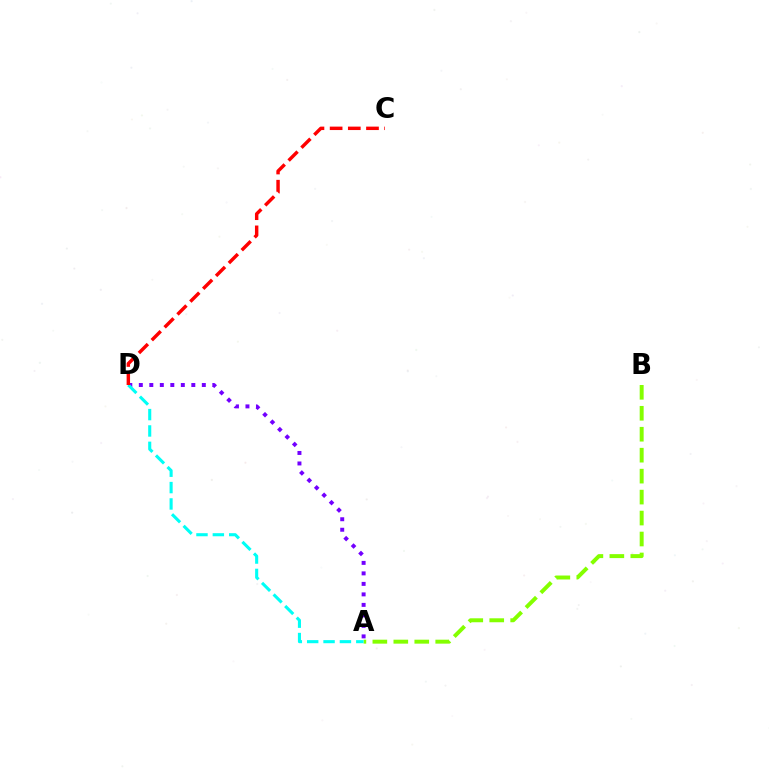{('A', 'B'): [{'color': '#84ff00', 'line_style': 'dashed', 'thickness': 2.85}], ('A', 'D'): [{'color': '#7200ff', 'line_style': 'dotted', 'thickness': 2.85}, {'color': '#00fff6', 'line_style': 'dashed', 'thickness': 2.22}], ('C', 'D'): [{'color': '#ff0000', 'line_style': 'dashed', 'thickness': 2.47}]}